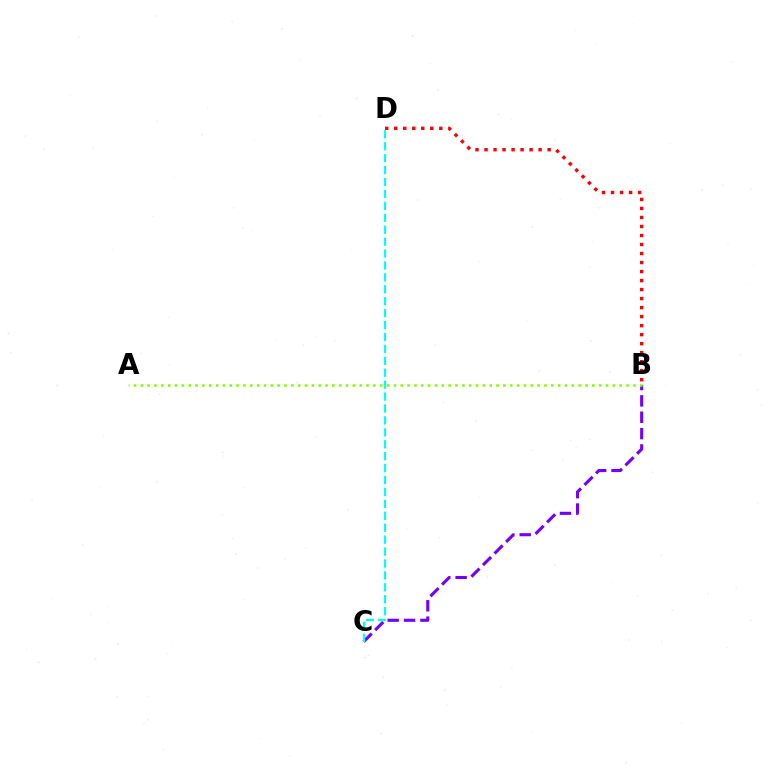{('B', 'C'): [{'color': '#7200ff', 'line_style': 'dashed', 'thickness': 2.22}], ('A', 'B'): [{'color': '#84ff00', 'line_style': 'dotted', 'thickness': 1.86}], ('C', 'D'): [{'color': '#00fff6', 'line_style': 'dashed', 'thickness': 1.62}], ('B', 'D'): [{'color': '#ff0000', 'line_style': 'dotted', 'thickness': 2.45}]}